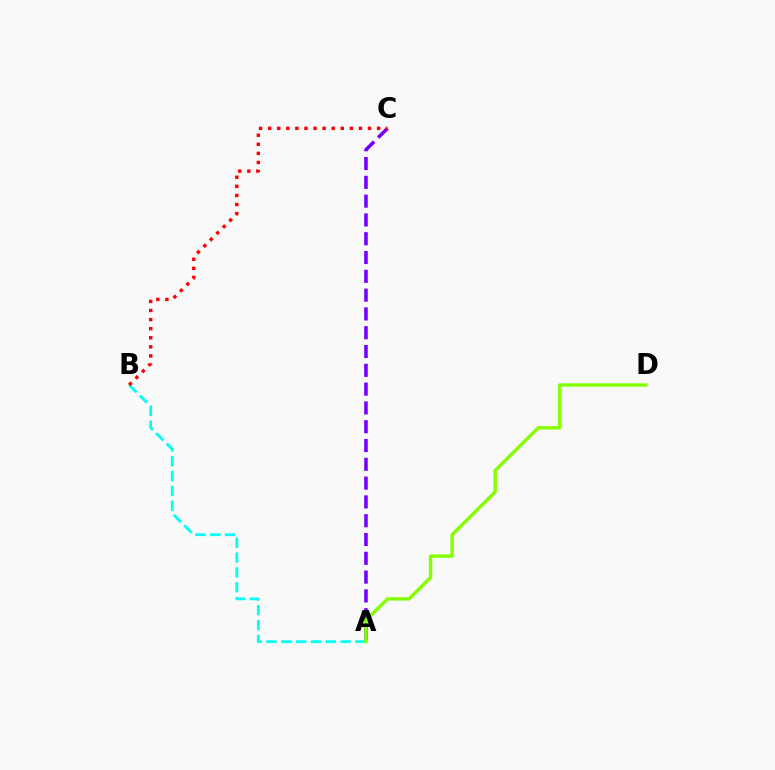{('A', 'C'): [{'color': '#7200ff', 'line_style': 'dashed', 'thickness': 2.55}], ('A', 'B'): [{'color': '#00fff6', 'line_style': 'dashed', 'thickness': 2.02}], ('A', 'D'): [{'color': '#84ff00', 'line_style': 'solid', 'thickness': 2.44}], ('B', 'C'): [{'color': '#ff0000', 'line_style': 'dotted', 'thickness': 2.47}]}